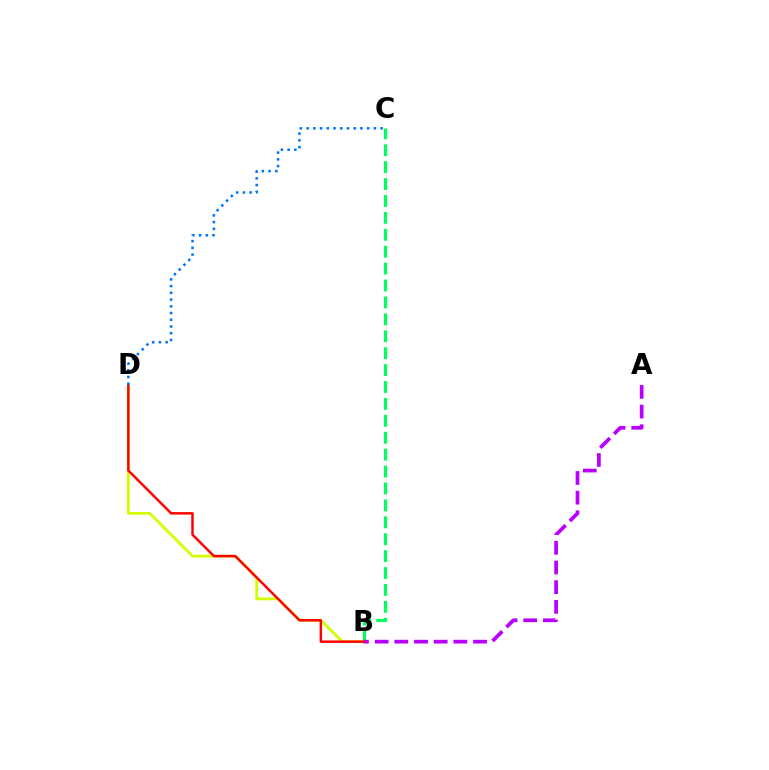{('B', 'D'): [{'color': '#d1ff00', 'line_style': 'solid', 'thickness': 2.01}, {'color': '#ff0000', 'line_style': 'solid', 'thickness': 1.77}], ('B', 'C'): [{'color': '#00ff5c', 'line_style': 'dashed', 'thickness': 2.3}], ('A', 'B'): [{'color': '#b900ff', 'line_style': 'dashed', 'thickness': 2.67}], ('C', 'D'): [{'color': '#0074ff', 'line_style': 'dotted', 'thickness': 1.83}]}